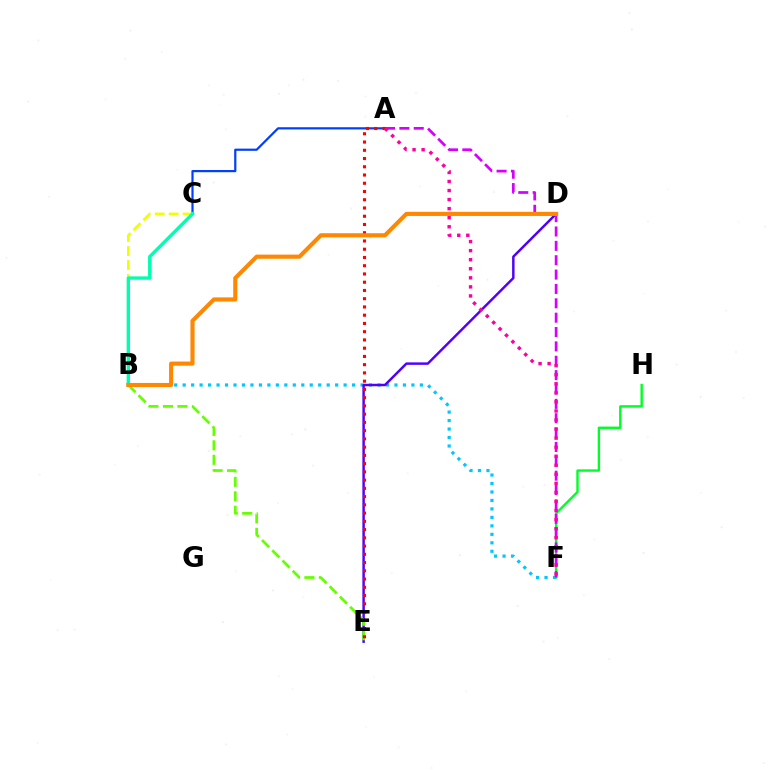{('B', 'F'): [{'color': '#00c7ff', 'line_style': 'dotted', 'thickness': 2.3}], ('A', 'C'): [{'color': '#003fff', 'line_style': 'solid', 'thickness': 1.58}], ('D', 'E'): [{'color': '#4f00ff', 'line_style': 'solid', 'thickness': 1.77}], ('B', 'E'): [{'color': '#66ff00', 'line_style': 'dashed', 'thickness': 1.97}], ('F', 'H'): [{'color': '#00ff27', 'line_style': 'solid', 'thickness': 1.73}], ('A', 'F'): [{'color': '#d600ff', 'line_style': 'dashed', 'thickness': 1.95}, {'color': '#ff00a0', 'line_style': 'dotted', 'thickness': 2.46}], ('B', 'C'): [{'color': '#eeff00', 'line_style': 'dashed', 'thickness': 1.9}, {'color': '#00ffaf', 'line_style': 'solid', 'thickness': 2.42}], ('A', 'E'): [{'color': '#ff0000', 'line_style': 'dotted', 'thickness': 2.24}], ('B', 'D'): [{'color': '#ff8800', 'line_style': 'solid', 'thickness': 2.96}]}